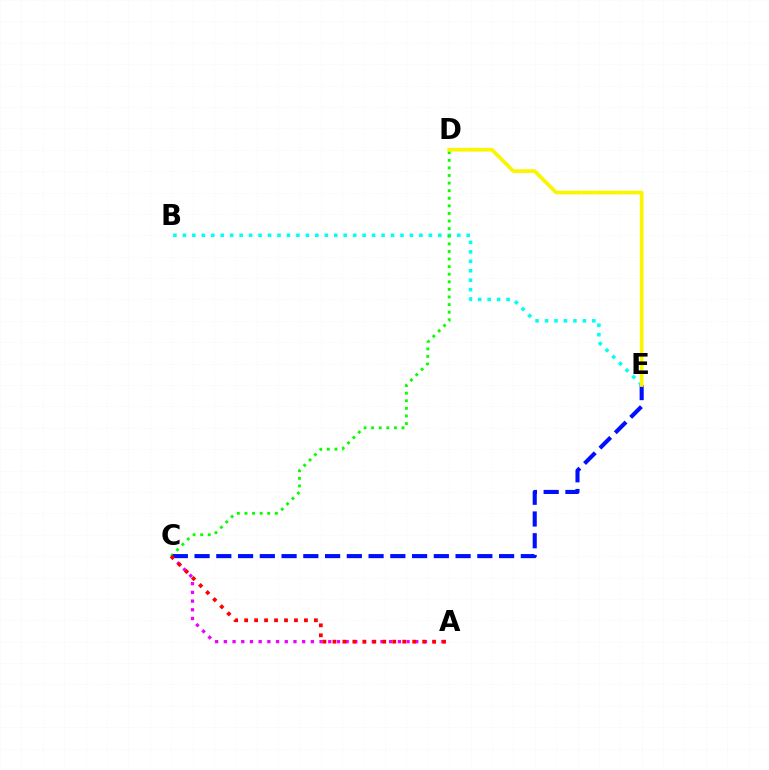{('B', 'E'): [{'color': '#00fff6', 'line_style': 'dotted', 'thickness': 2.57}], ('C', 'D'): [{'color': '#08ff00', 'line_style': 'dotted', 'thickness': 2.06}], ('C', 'E'): [{'color': '#0010ff', 'line_style': 'dashed', 'thickness': 2.95}], ('A', 'C'): [{'color': '#ee00ff', 'line_style': 'dotted', 'thickness': 2.36}, {'color': '#ff0000', 'line_style': 'dotted', 'thickness': 2.71}], ('D', 'E'): [{'color': '#fcf500', 'line_style': 'solid', 'thickness': 2.67}]}